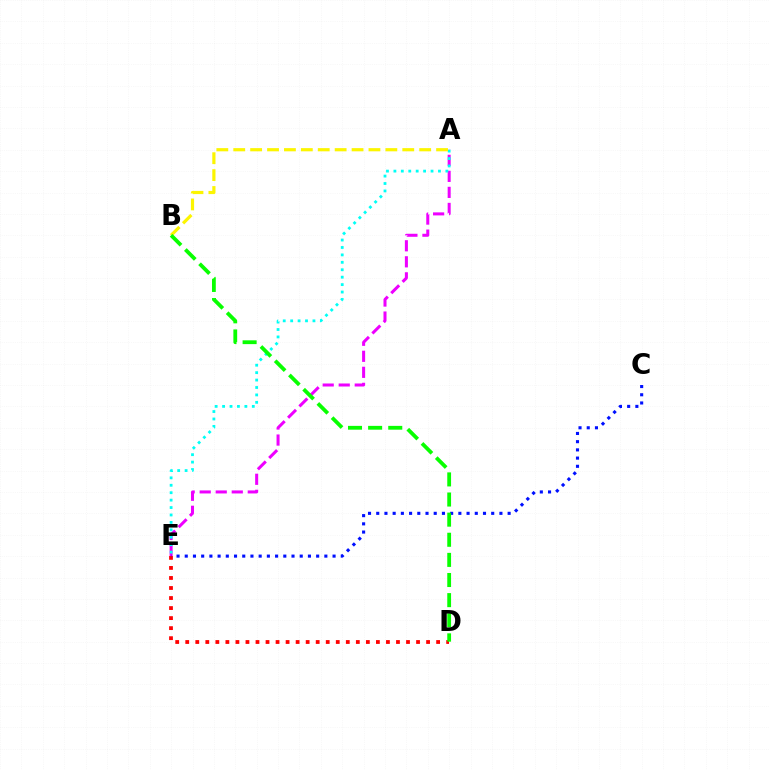{('D', 'E'): [{'color': '#ff0000', 'line_style': 'dotted', 'thickness': 2.73}], ('A', 'E'): [{'color': '#ee00ff', 'line_style': 'dashed', 'thickness': 2.18}, {'color': '#00fff6', 'line_style': 'dotted', 'thickness': 2.02}], ('C', 'E'): [{'color': '#0010ff', 'line_style': 'dotted', 'thickness': 2.23}], ('A', 'B'): [{'color': '#fcf500', 'line_style': 'dashed', 'thickness': 2.3}], ('B', 'D'): [{'color': '#08ff00', 'line_style': 'dashed', 'thickness': 2.73}]}